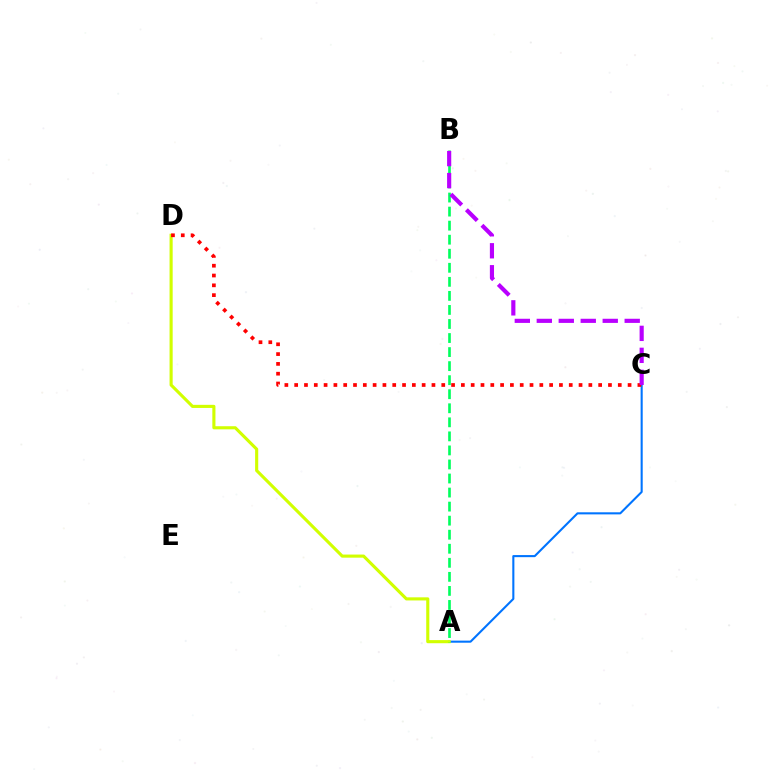{('A', 'C'): [{'color': '#0074ff', 'line_style': 'solid', 'thickness': 1.5}], ('A', 'D'): [{'color': '#d1ff00', 'line_style': 'solid', 'thickness': 2.24}], ('C', 'D'): [{'color': '#ff0000', 'line_style': 'dotted', 'thickness': 2.66}], ('A', 'B'): [{'color': '#00ff5c', 'line_style': 'dashed', 'thickness': 1.91}], ('B', 'C'): [{'color': '#b900ff', 'line_style': 'dashed', 'thickness': 2.99}]}